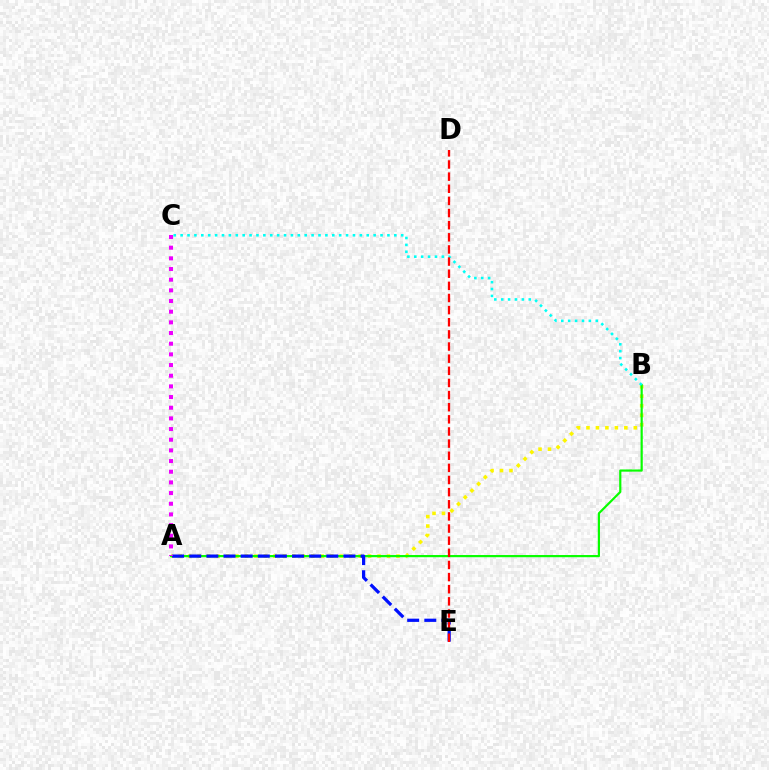{('A', 'B'): [{'color': '#fcf500', 'line_style': 'dotted', 'thickness': 2.57}, {'color': '#08ff00', 'line_style': 'solid', 'thickness': 1.58}], ('A', 'E'): [{'color': '#0010ff', 'line_style': 'dashed', 'thickness': 2.33}], ('B', 'C'): [{'color': '#00fff6', 'line_style': 'dotted', 'thickness': 1.87}], ('D', 'E'): [{'color': '#ff0000', 'line_style': 'dashed', 'thickness': 1.65}], ('A', 'C'): [{'color': '#ee00ff', 'line_style': 'dotted', 'thickness': 2.9}]}